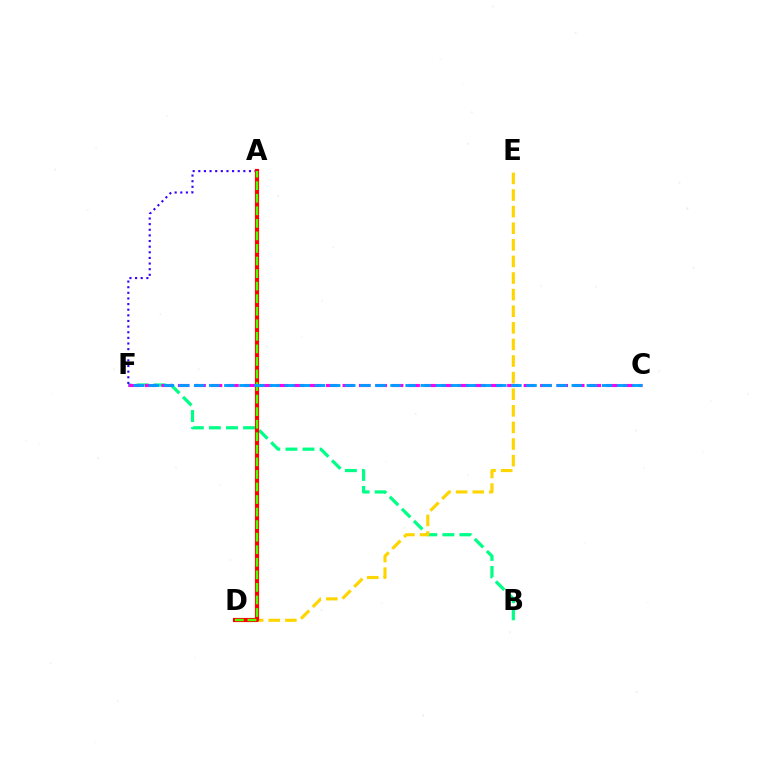{('B', 'F'): [{'color': '#00ff86', 'line_style': 'dashed', 'thickness': 2.32}], ('D', 'E'): [{'color': '#ffd500', 'line_style': 'dashed', 'thickness': 2.26}], ('A', 'F'): [{'color': '#3700ff', 'line_style': 'dotted', 'thickness': 1.53}], ('A', 'D'): [{'color': '#ff0000', 'line_style': 'solid', 'thickness': 3.0}, {'color': '#4fff00', 'line_style': 'dashed', 'thickness': 1.71}], ('C', 'F'): [{'color': '#ff00ed', 'line_style': 'dashed', 'thickness': 2.24}, {'color': '#009eff', 'line_style': 'dashed', 'thickness': 2.05}]}